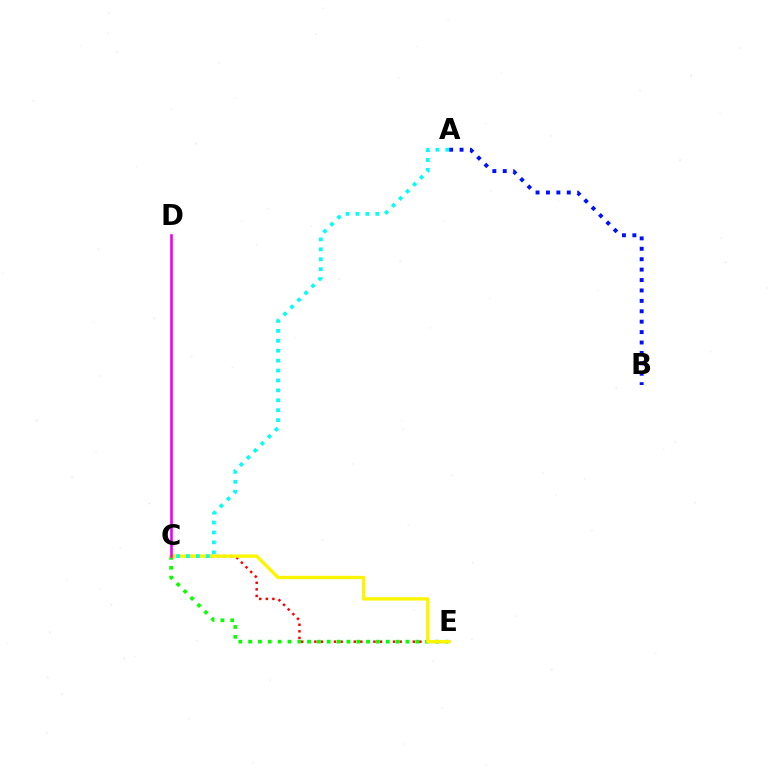{('A', 'B'): [{'color': '#0010ff', 'line_style': 'dotted', 'thickness': 2.83}], ('C', 'E'): [{'color': '#ff0000', 'line_style': 'dotted', 'thickness': 1.78}, {'color': '#08ff00', 'line_style': 'dotted', 'thickness': 2.67}, {'color': '#fcf500', 'line_style': 'solid', 'thickness': 2.4}], ('A', 'C'): [{'color': '#00fff6', 'line_style': 'dotted', 'thickness': 2.7}], ('C', 'D'): [{'color': '#ee00ff', 'line_style': 'solid', 'thickness': 1.88}]}